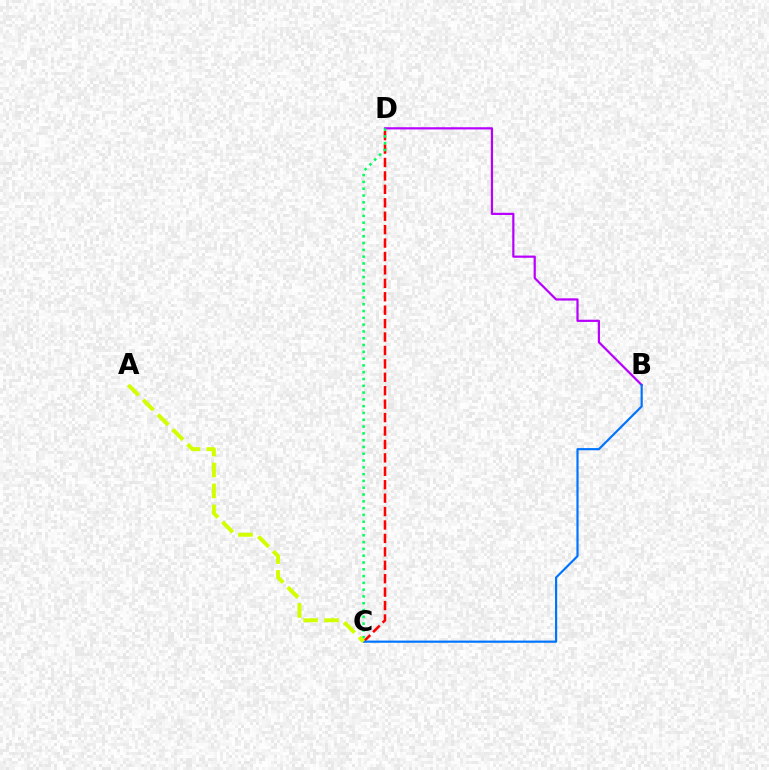{('C', 'D'): [{'color': '#ff0000', 'line_style': 'dashed', 'thickness': 1.82}, {'color': '#00ff5c', 'line_style': 'dotted', 'thickness': 1.85}], ('B', 'D'): [{'color': '#b900ff', 'line_style': 'solid', 'thickness': 1.59}], ('B', 'C'): [{'color': '#0074ff', 'line_style': 'solid', 'thickness': 1.57}], ('A', 'C'): [{'color': '#d1ff00', 'line_style': 'dashed', 'thickness': 2.84}]}